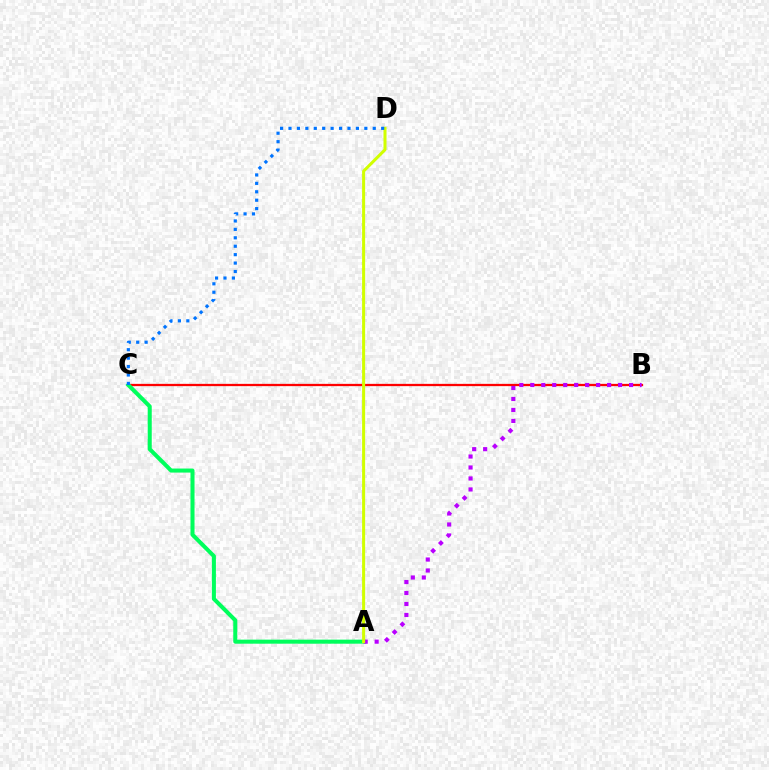{('B', 'C'): [{'color': '#ff0000', 'line_style': 'solid', 'thickness': 1.64}], ('A', 'C'): [{'color': '#00ff5c', 'line_style': 'solid', 'thickness': 2.91}], ('A', 'B'): [{'color': '#b900ff', 'line_style': 'dotted', 'thickness': 2.98}], ('A', 'D'): [{'color': '#d1ff00', 'line_style': 'solid', 'thickness': 2.18}], ('C', 'D'): [{'color': '#0074ff', 'line_style': 'dotted', 'thickness': 2.29}]}